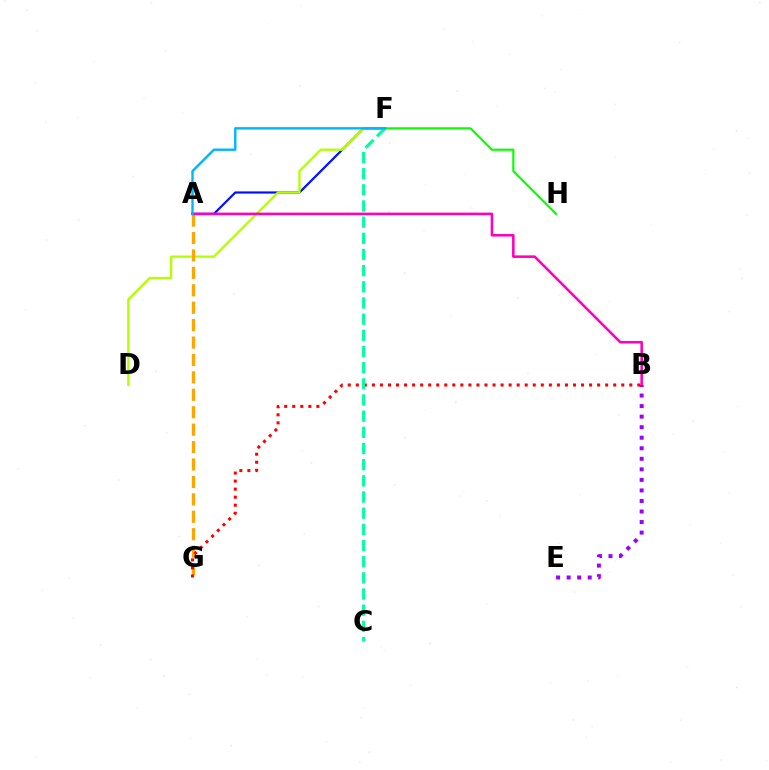{('A', 'F'): [{'color': '#0010ff', 'line_style': 'solid', 'thickness': 1.57}, {'color': '#00b5ff', 'line_style': 'solid', 'thickness': 1.72}], ('D', 'F'): [{'color': '#b3ff00', 'line_style': 'solid', 'thickness': 1.67}], ('A', 'G'): [{'color': '#ffa500', 'line_style': 'dashed', 'thickness': 2.37}], ('A', 'B'): [{'color': '#ff00bd', 'line_style': 'solid', 'thickness': 1.86}], ('B', 'G'): [{'color': '#ff0000', 'line_style': 'dotted', 'thickness': 2.19}], ('C', 'F'): [{'color': '#00ff9d', 'line_style': 'dashed', 'thickness': 2.2}], ('B', 'E'): [{'color': '#9b00ff', 'line_style': 'dotted', 'thickness': 2.86}], ('F', 'H'): [{'color': '#08ff00', 'line_style': 'solid', 'thickness': 1.55}]}